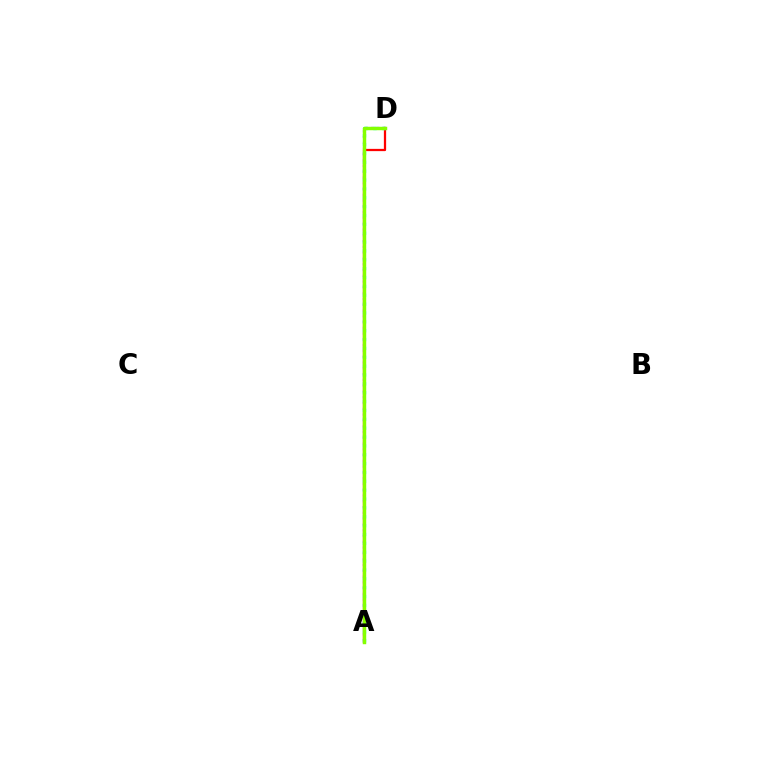{('A', 'D'): [{'color': '#7200ff', 'line_style': 'dotted', 'thickness': 1.57}, {'color': '#ff0000', 'line_style': 'solid', 'thickness': 1.63}, {'color': '#00fff6', 'line_style': 'dotted', 'thickness': 2.41}, {'color': '#84ff00', 'line_style': 'solid', 'thickness': 2.48}]}